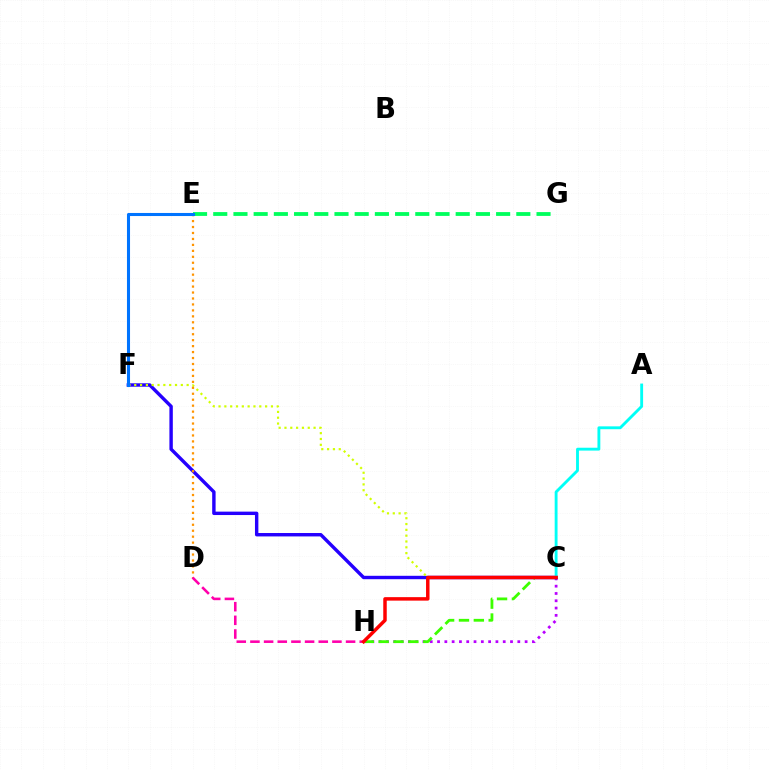{('E', 'G'): [{'color': '#00ff5c', 'line_style': 'dashed', 'thickness': 2.74}], ('C', 'H'): [{'color': '#b900ff', 'line_style': 'dotted', 'thickness': 1.98}, {'color': '#3dff00', 'line_style': 'dashed', 'thickness': 2.02}, {'color': '#ff0000', 'line_style': 'solid', 'thickness': 2.5}], ('C', 'F'): [{'color': '#2500ff', 'line_style': 'solid', 'thickness': 2.46}, {'color': '#d1ff00', 'line_style': 'dotted', 'thickness': 1.58}], ('D', 'E'): [{'color': '#ff9400', 'line_style': 'dotted', 'thickness': 1.62}], ('D', 'H'): [{'color': '#ff00ac', 'line_style': 'dashed', 'thickness': 1.86}], ('A', 'C'): [{'color': '#00fff6', 'line_style': 'solid', 'thickness': 2.06}], ('E', 'F'): [{'color': '#0074ff', 'line_style': 'solid', 'thickness': 2.21}]}